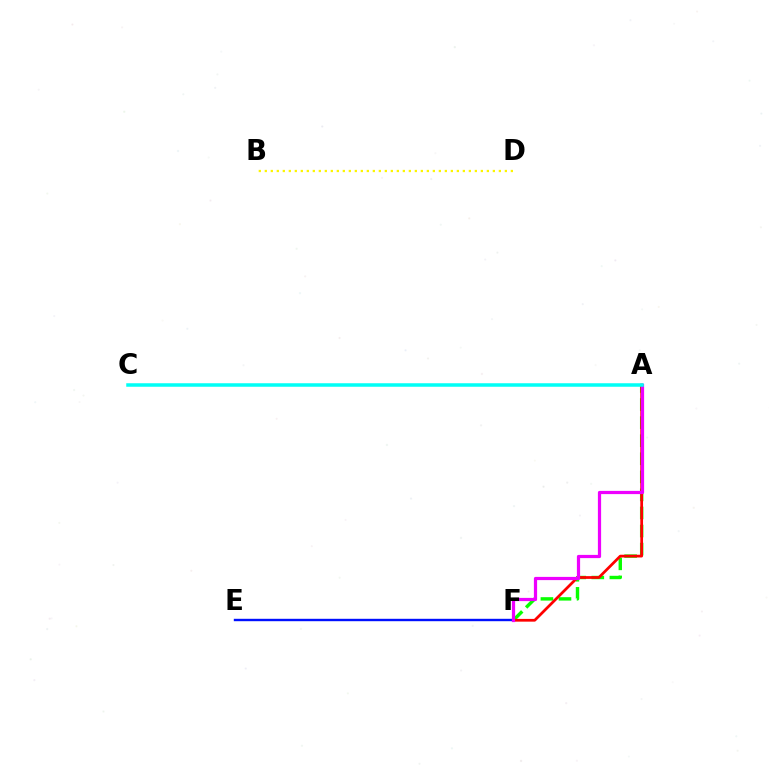{('A', 'F'): [{'color': '#08ff00', 'line_style': 'dashed', 'thickness': 2.45}, {'color': '#ff0000', 'line_style': 'solid', 'thickness': 1.98}, {'color': '#ee00ff', 'line_style': 'solid', 'thickness': 2.32}], ('E', 'F'): [{'color': '#0010ff', 'line_style': 'solid', 'thickness': 1.73}], ('A', 'C'): [{'color': '#00fff6', 'line_style': 'solid', 'thickness': 2.53}], ('B', 'D'): [{'color': '#fcf500', 'line_style': 'dotted', 'thickness': 1.63}]}